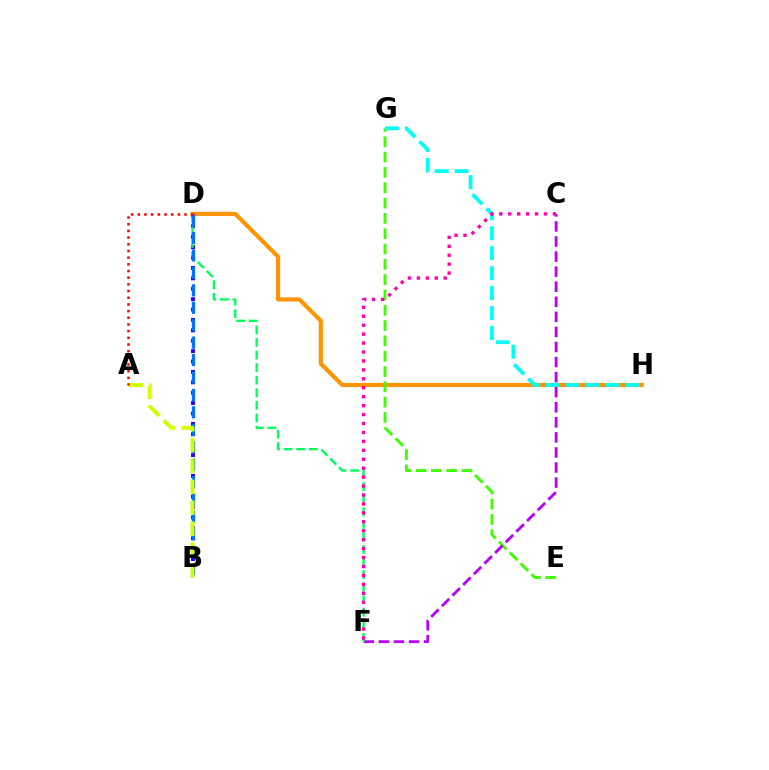{('D', 'H'): [{'color': '#ff9400', 'line_style': 'solid', 'thickness': 2.99}], ('E', 'G'): [{'color': '#3dff00', 'line_style': 'dashed', 'thickness': 2.08}], ('B', 'D'): [{'color': '#2500ff', 'line_style': 'dotted', 'thickness': 2.82}, {'color': '#0074ff', 'line_style': 'dashed', 'thickness': 2.37}], ('C', 'F'): [{'color': '#b900ff', 'line_style': 'dashed', 'thickness': 2.05}, {'color': '#ff00ac', 'line_style': 'dotted', 'thickness': 2.43}], ('D', 'F'): [{'color': '#00ff5c', 'line_style': 'dashed', 'thickness': 1.71}], ('G', 'H'): [{'color': '#00fff6', 'line_style': 'dashed', 'thickness': 2.71}], ('A', 'B'): [{'color': '#d1ff00', 'line_style': 'dashed', 'thickness': 2.84}], ('A', 'D'): [{'color': '#ff0000', 'line_style': 'dotted', 'thickness': 1.81}]}